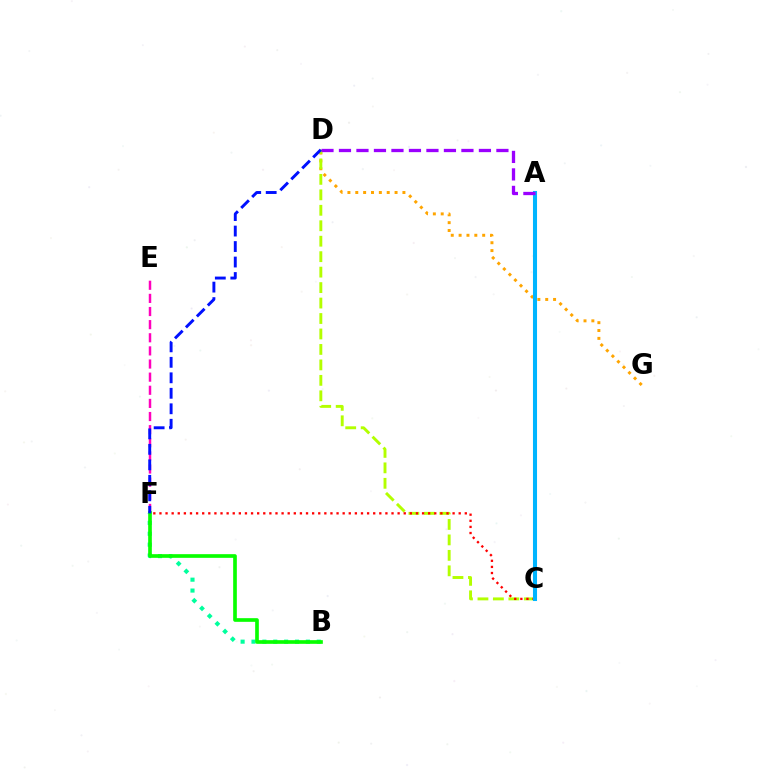{('B', 'F'): [{'color': '#00ff9d', 'line_style': 'dotted', 'thickness': 2.96}, {'color': '#08ff00', 'line_style': 'solid', 'thickness': 2.64}], ('D', 'G'): [{'color': '#ffa500', 'line_style': 'dotted', 'thickness': 2.13}], ('C', 'D'): [{'color': '#b3ff00', 'line_style': 'dashed', 'thickness': 2.1}], ('C', 'F'): [{'color': '#ff0000', 'line_style': 'dotted', 'thickness': 1.66}], ('A', 'C'): [{'color': '#00b5ff', 'line_style': 'solid', 'thickness': 2.93}], ('E', 'F'): [{'color': '#ff00bd', 'line_style': 'dashed', 'thickness': 1.78}], ('A', 'D'): [{'color': '#9b00ff', 'line_style': 'dashed', 'thickness': 2.38}], ('D', 'F'): [{'color': '#0010ff', 'line_style': 'dashed', 'thickness': 2.1}]}